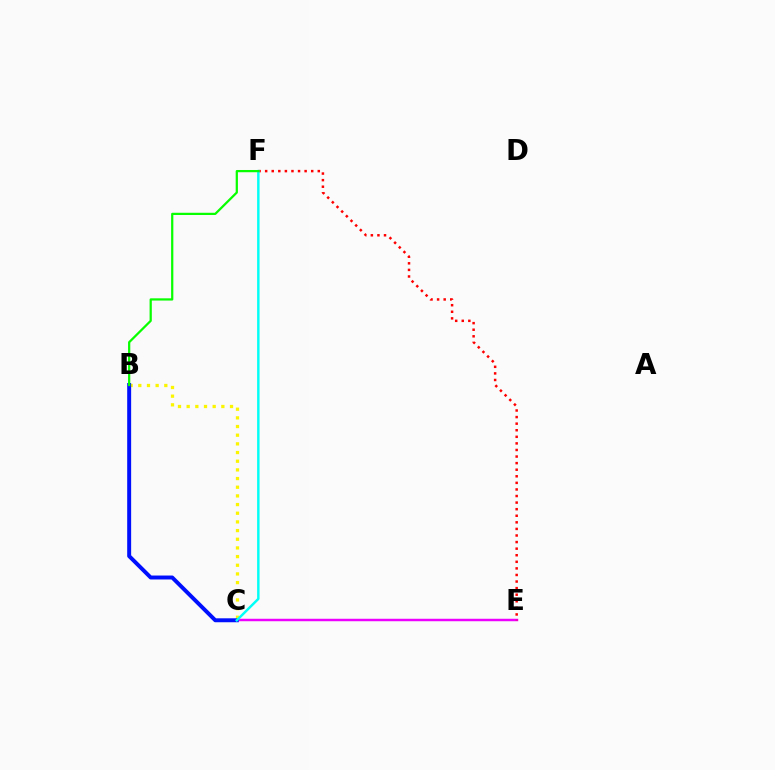{('C', 'E'): [{'color': '#ee00ff', 'line_style': 'solid', 'thickness': 1.79}], ('E', 'F'): [{'color': '#ff0000', 'line_style': 'dotted', 'thickness': 1.79}], ('B', 'C'): [{'color': '#fcf500', 'line_style': 'dotted', 'thickness': 2.36}, {'color': '#0010ff', 'line_style': 'solid', 'thickness': 2.84}], ('C', 'F'): [{'color': '#00fff6', 'line_style': 'solid', 'thickness': 1.76}], ('B', 'F'): [{'color': '#08ff00', 'line_style': 'solid', 'thickness': 1.61}]}